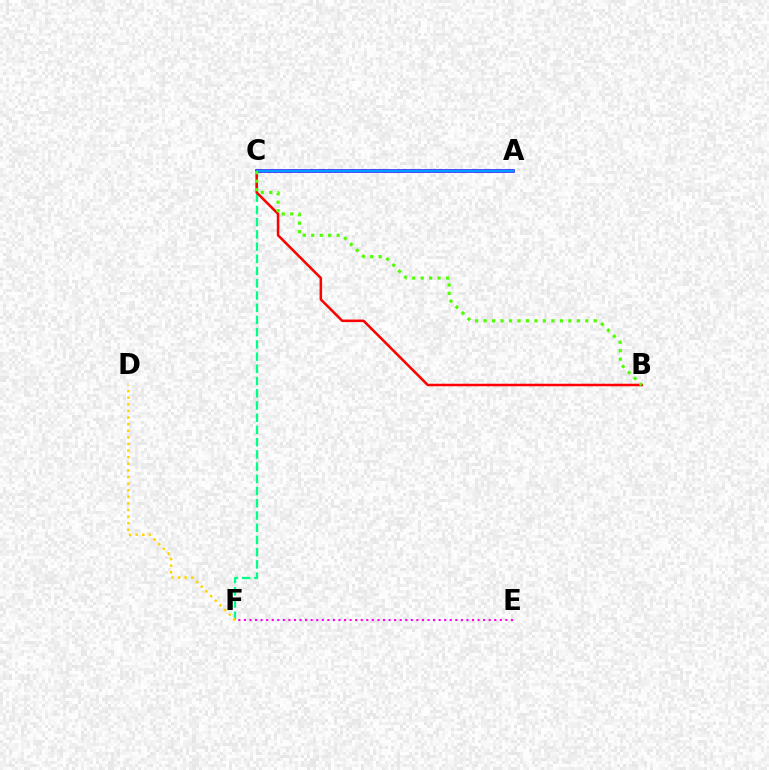{('C', 'F'): [{'color': '#00ff86', 'line_style': 'dashed', 'thickness': 1.66}], ('E', 'F'): [{'color': '#ff00ed', 'line_style': 'dotted', 'thickness': 1.51}], ('A', 'C'): [{'color': '#3700ff', 'line_style': 'solid', 'thickness': 2.56}, {'color': '#009eff', 'line_style': 'solid', 'thickness': 1.77}], ('B', 'C'): [{'color': '#ff0000', 'line_style': 'solid', 'thickness': 1.82}, {'color': '#4fff00', 'line_style': 'dotted', 'thickness': 2.3}], ('D', 'F'): [{'color': '#ffd500', 'line_style': 'dotted', 'thickness': 1.79}]}